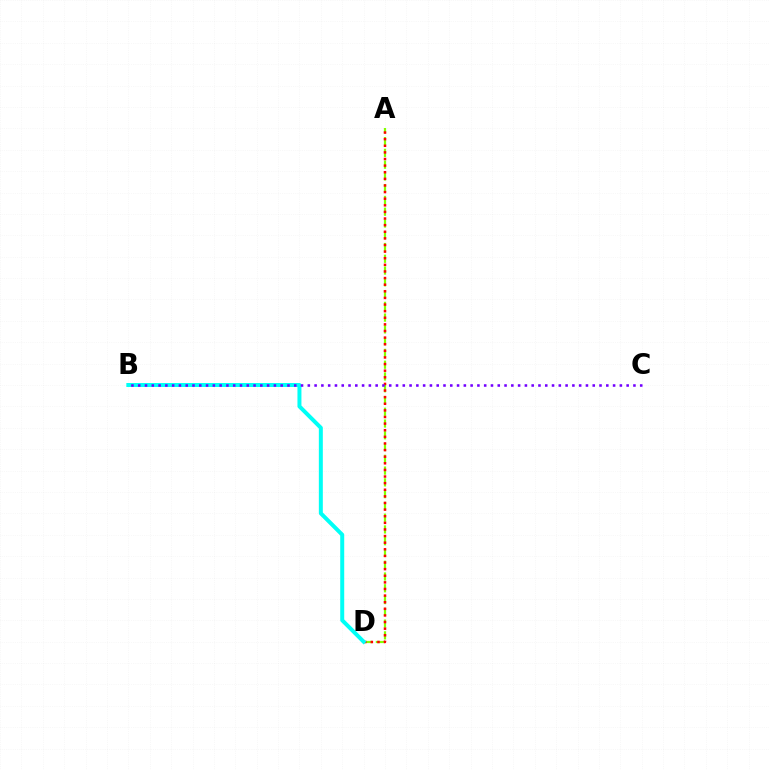{('A', 'D'): [{'color': '#84ff00', 'line_style': 'dashed', 'thickness': 1.6}, {'color': '#ff0000', 'line_style': 'dotted', 'thickness': 1.8}], ('B', 'D'): [{'color': '#00fff6', 'line_style': 'solid', 'thickness': 2.87}], ('B', 'C'): [{'color': '#7200ff', 'line_style': 'dotted', 'thickness': 1.84}]}